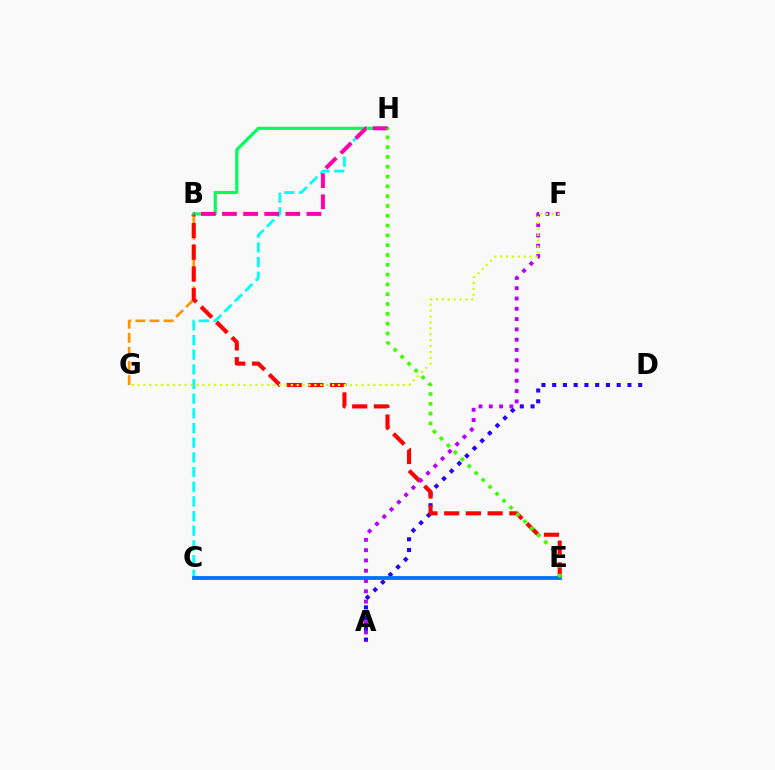{('B', 'G'): [{'color': '#ff9400', 'line_style': 'dashed', 'thickness': 1.91}], ('A', 'D'): [{'color': '#2500ff', 'line_style': 'dotted', 'thickness': 2.92}], ('B', 'E'): [{'color': '#ff0000', 'line_style': 'dashed', 'thickness': 2.95}], ('A', 'F'): [{'color': '#b900ff', 'line_style': 'dotted', 'thickness': 2.8}], ('C', 'H'): [{'color': '#00fff6', 'line_style': 'dashed', 'thickness': 1.99}], ('B', 'H'): [{'color': '#00ff5c', 'line_style': 'solid', 'thickness': 2.28}, {'color': '#ff00ac', 'line_style': 'dashed', 'thickness': 2.87}], ('F', 'G'): [{'color': '#d1ff00', 'line_style': 'dotted', 'thickness': 1.6}], ('C', 'E'): [{'color': '#0074ff', 'line_style': 'solid', 'thickness': 2.74}], ('E', 'H'): [{'color': '#3dff00', 'line_style': 'dotted', 'thickness': 2.66}]}